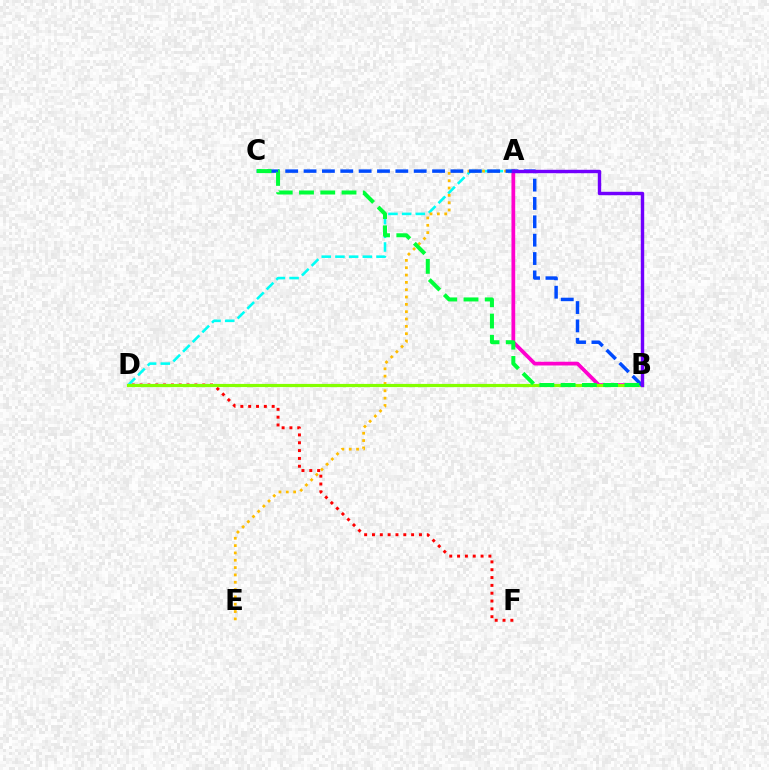{('A', 'B'): [{'color': '#ff00cf', 'line_style': 'solid', 'thickness': 2.69}, {'color': '#7200ff', 'line_style': 'solid', 'thickness': 2.46}], ('D', 'F'): [{'color': '#ff0000', 'line_style': 'dotted', 'thickness': 2.13}], ('A', 'D'): [{'color': '#00fff6', 'line_style': 'dashed', 'thickness': 1.86}], ('A', 'E'): [{'color': '#ffbd00', 'line_style': 'dotted', 'thickness': 1.99}], ('B', 'D'): [{'color': '#84ff00', 'line_style': 'solid', 'thickness': 2.29}], ('B', 'C'): [{'color': '#004bff', 'line_style': 'dashed', 'thickness': 2.49}, {'color': '#00ff39', 'line_style': 'dashed', 'thickness': 2.89}]}